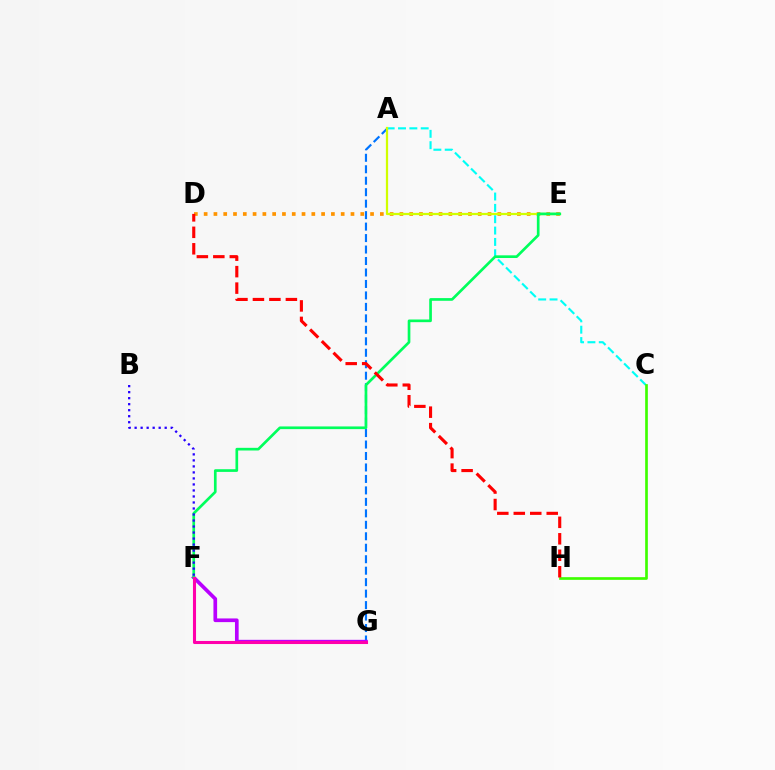{('A', 'C'): [{'color': '#00fff6', 'line_style': 'dashed', 'thickness': 1.54}], ('A', 'G'): [{'color': '#0074ff', 'line_style': 'dashed', 'thickness': 1.56}], ('F', 'G'): [{'color': '#b900ff', 'line_style': 'solid', 'thickness': 2.65}, {'color': '#ff00ac', 'line_style': 'solid', 'thickness': 2.21}], ('D', 'E'): [{'color': '#ff9400', 'line_style': 'dotted', 'thickness': 2.66}], ('A', 'E'): [{'color': '#d1ff00', 'line_style': 'solid', 'thickness': 1.61}], ('E', 'F'): [{'color': '#00ff5c', 'line_style': 'solid', 'thickness': 1.93}], ('C', 'H'): [{'color': '#3dff00', 'line_style': 'solid', 'thickness': 1.93}], ('B', 'F'): [{'color': '#2500ff', 'line_style': 'dotted', 'thickness': 1.63}], ('D', 'H'): [{'color': '#ff0000', 'line_style': 'dashed', 'thickness': 2.24}]}